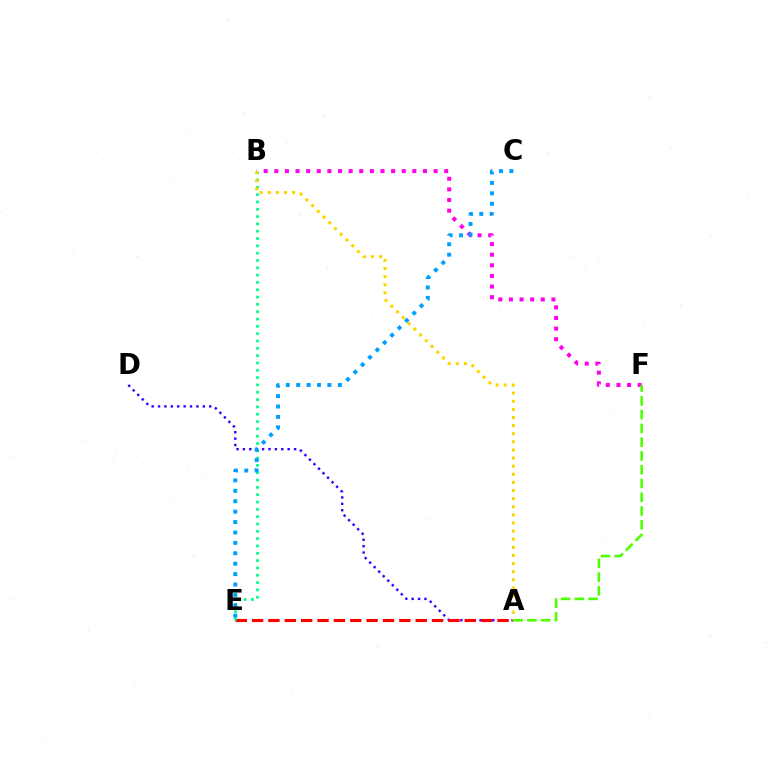{('B', 'F'): [{'color': '#ff00ed', 'line_style': 'dotted', 'thickness': 2.89}], ('A', 'D'): [{'color': '#3700ff', 'line_style': 'dotted', 'thickness': 1.74}], ('A', 'E'): [{'color': '#ff0000', 'line_style': 'dashed', 'thickness': 2.22}], ('B', 'E'): [{'color': '#00ff86', 'line_style': 'dotted', 'thickness': 1.99}], ('C', 'E'): [{'color': '#009eff', 'line_style': 'dotted', 'thickness': 2.83}], ('A', 'B'): [{'color': '#ffd500', 'line_style': 'dotted', 'thickness': 2.2}], ('A', 'F'): [{'color': '#4fff00', 'line_style': 'dashed', 'thickness': 1.87}]}